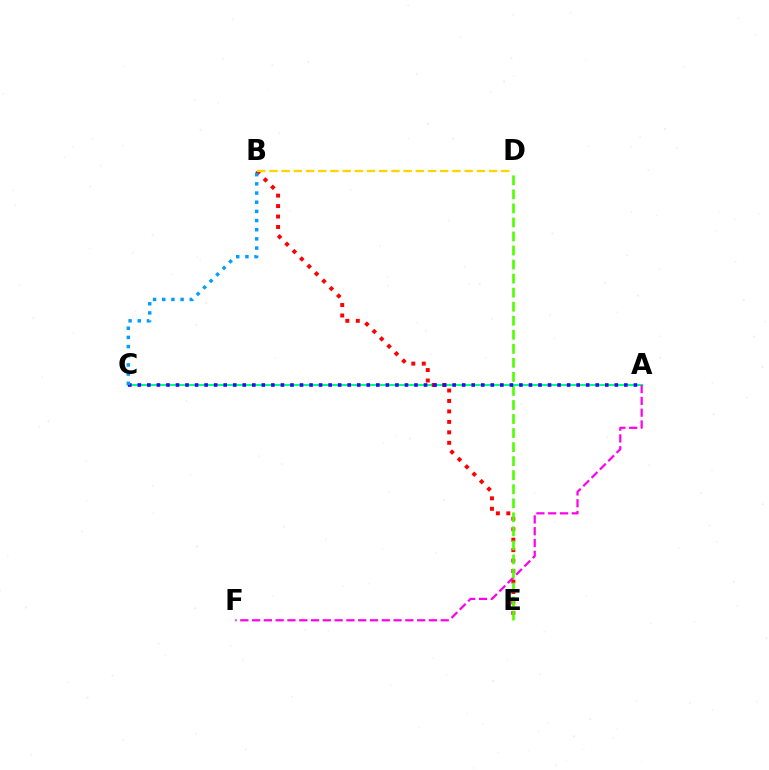{('A', 'C'): [{'color': '#00ff86', 'line_style': 'solid', 'thickness': 1.5}, {'color': '#3700ff', 'line_style': 'dotted', 'thickness': 2.59}], ('A', 'F'): [{'color': '#ff00ed', 'line_style': 'dashed', 'thickness': 1.6}], ('B', 'E'): [{'color': '#ff0000', 'line_style': 'dotted', 'thickness': 2.84}], ('B', 'D'): [{'color': '#ffd500', 'line_style': 'dashed', 'thickness': 1.66}], ('D', 'E'): [{'color': '#4fff00', 'line_style': 'dashed', 'thickness': 1.91}], ('B', 'C'): [{'color': '#009eff', 'line_style': 'dotted', 'thickness': 2.49}]}